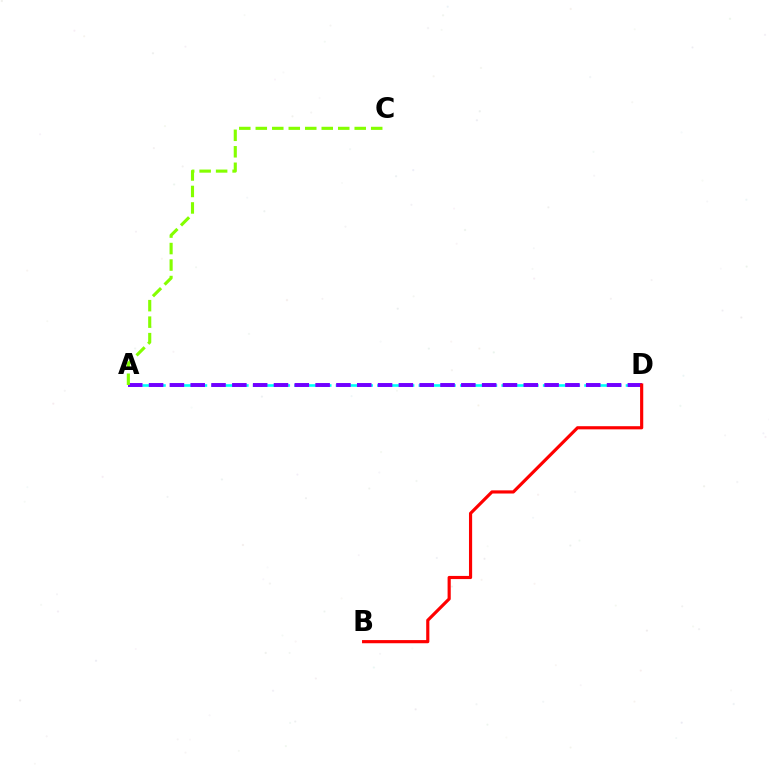{('A', 'D'): [{'color': '#00fff6', 'line_style': 'dashed', 'thickness': 1.88}, {'color': '#7200ff', 'line_style': 'dashed', 'thickness': 2.83}], ('B', 'D'): [{'color': '#ff0000', 'line_style': 'solid', 'thickness': 2.27}], ('A', 'C'): [{'color': '#84ff00', 'line_style': 'dashed', 'thickness': 2.24}]}